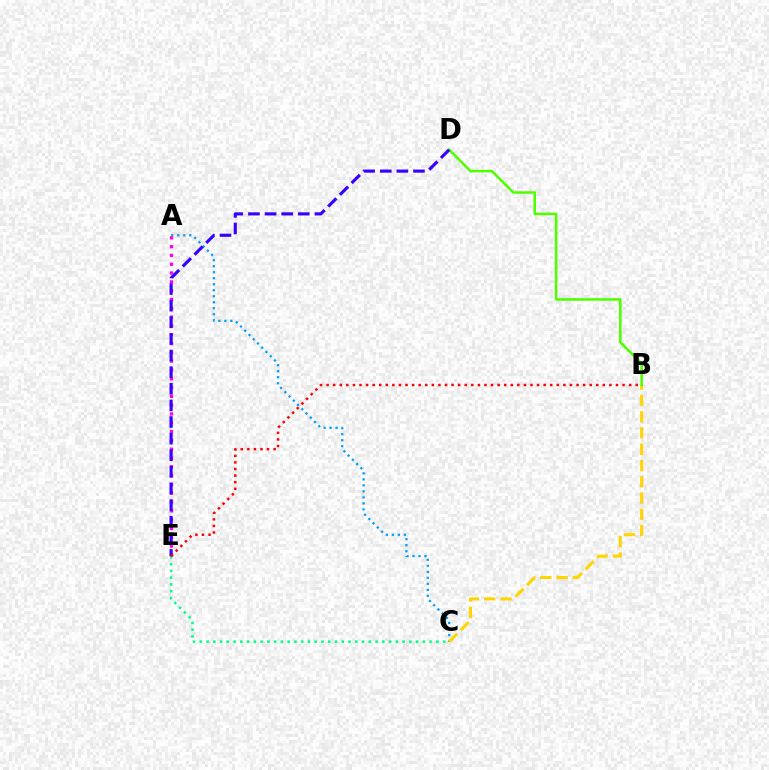{('A', 'C'): [{'color': '#009eff', 'line_style': 'dotted', 'thickness': 1.63}], ('B', 'C'): [{'color': '#ffd500', 'line_style': 'dashed', 'thickness': 2.21}], ('C', 'E'): [{'color': '#00ff86', 'line_style': 'dotted', 'thickness': 1.84}], ('A', 'E'): [{'color': '#ff00ed', 'line_style': 'dotted', 'thickness': 2.39}], ('B', 'D'): [{'color': '#4fff00', 'line_style': 'solid', 'thickness': 1.84}], ('D', 'E'): [{'color': '#3700ff', 'line_style': 'dashed', 'thickness': 2.26}], ('B', 'E'): [{'color': '#ff0000', 'line_style': 'dotted', 'thickness': 1.79}]}